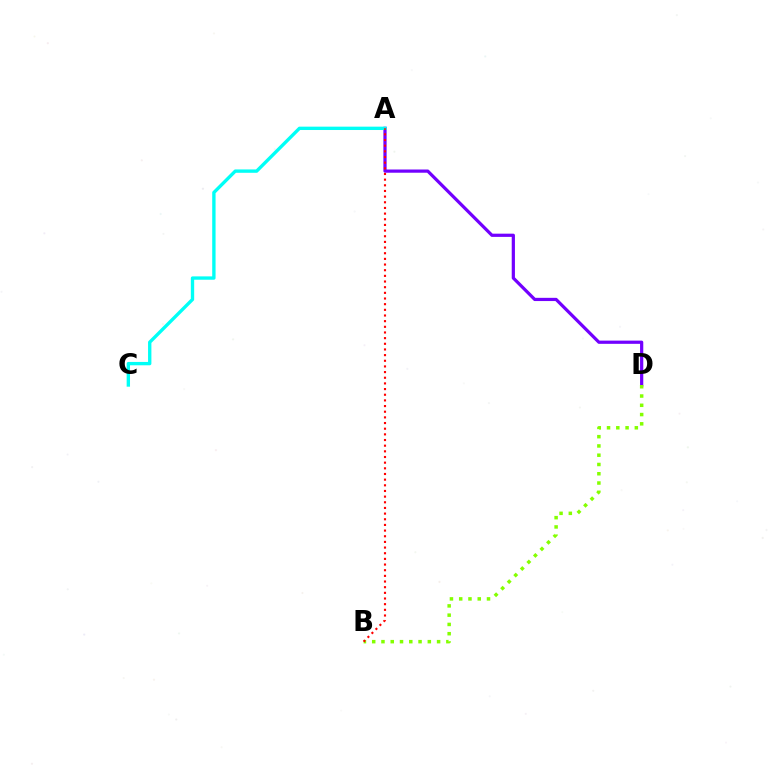{('A', 'D'): [{'color': '#7200ff', 'line_style': 'solid', 'thickness': 2.32}], ('B', 'D'): [{'color': '#84ff00', 'line_style': 'dotted', 'thickness': 2.52}], ('A', 'C'): [{'color': '#00fff6', 'line_style': 'solid', 'thickness': 2.41}], ('A', 'B'): [{'color': '#ff0000', 'line_style': 'dotted', 'thickness': 1.54}]}